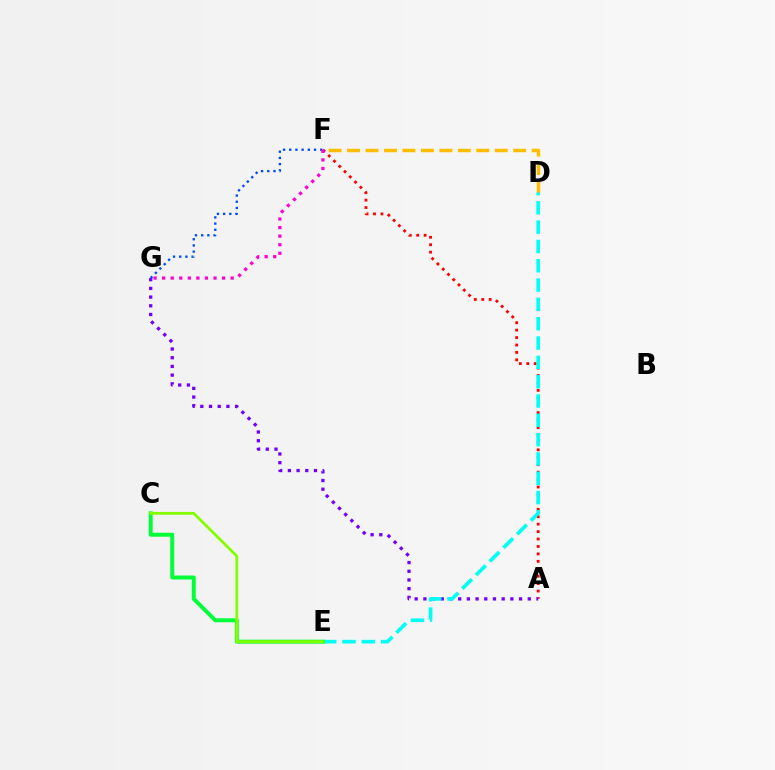{('A', 'F'): [{'color': '#ff0000', 'line_style': 'dotted', 'thickness': 2.02}], ('A', 'G'): [{'color': '#7200ff', 'line_style': 'dotted', 'thickness': 2.36}], ('D', 'F'): [{'color': '#ffbd00', 'line_style': 'dashed', 'thickness': 2.51}], ('D', 'E'): [{'color': '#00fff6', 'line_style': 'dashed', 'thickness': 2.62}], ('C', 'E'): [{'color': '#00ff39', 'line_style': 'solid', 'thickness': 2.85}, {'color': '#84ff00', 'line_style': 'solid', 'thickness': 2.0}], ('F', 'G'): [{'color': '#004bff', 'line_style': 'dotted', 'thickness': 1.68}, {'color': '#ff00cf', 'line_style': 'dotted', 'thickness': 2.33}]}